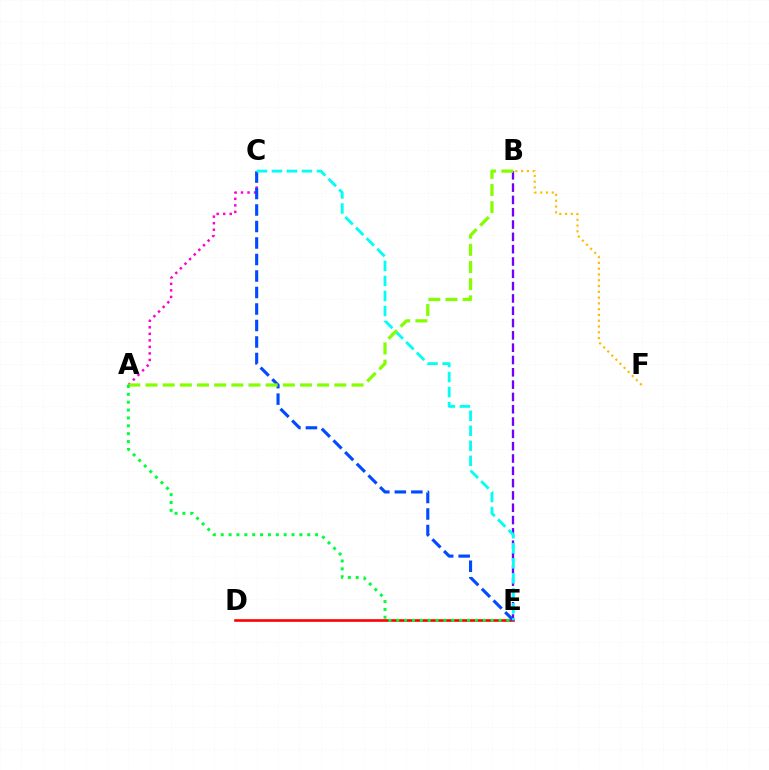{('B', 'F'): [{'color': '#ffbd00', 'line_style': 'dotted', 'thickness': 1.57}], ('B', 'E'): [{'color': '#7200ff', 'line_style': 'dashed', 'thickness': 1.67}], ('A', 'C'): [{'color': '#ff00cf', 'line_style': 'dotted', 'thickness': 1.78}], ('D', 'E'): [{'color': '#ff0000', 'line_style': 'solid', 'thickness': 1.89}], ('C', 'E'): [{'color': '#004bff', 'line_style': 'dashed', 'thickness': 2.24}, {'color': '#00fff6', 'line_style': 'dashed', 'thickness': 2.04}], ('A', 'B'): [{'color': '#84ff00', 'line_style': 'dashed', 'thickness': 2.33}], ('A', 'E'): [{'color': '#00ff39', 'line_style': 'dotted', 'thickness': 2.14}]}